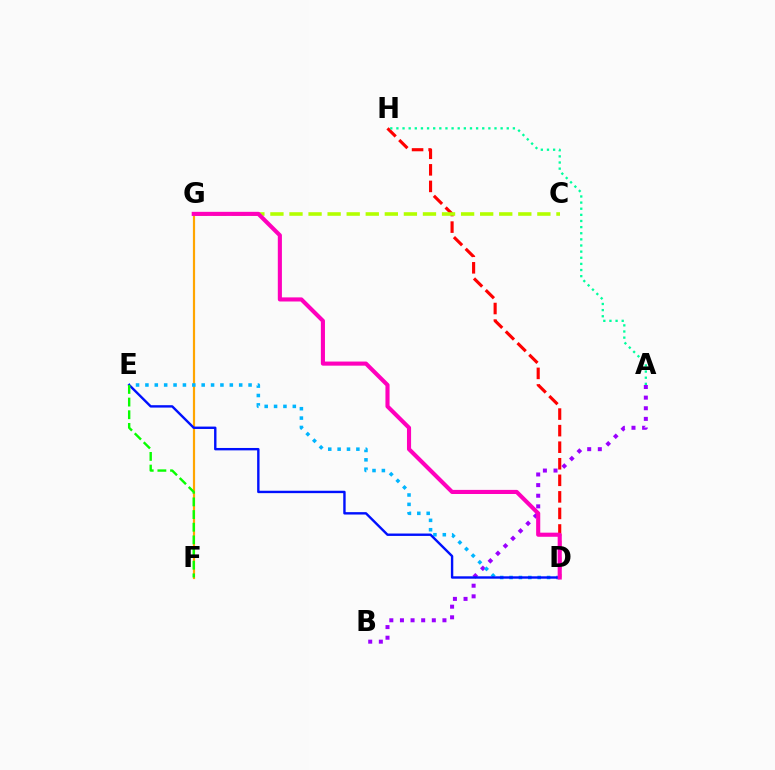{('D', 'H'): [{'color': '#ff0000', 'line_style': 'dashed', 'thickness': 2.25}], ('A', 'H'): [{'color': '#00ff9d', 'line_style': 'dotted', 'thickness': 1.67}], ('A', 'B'): [{'color': '#9b00ff', 'line_style': 'dotted', 'thickness': 2.89}], ('F', 'G'): [{'color': '#ffa500', 'line_style': 'solid', 'thickness': 1.58}], ('D', 'E'): [{'color': '#00b5ff', 'line_style': 'dotted', 'thickness': 2.55}, {'color': '#0010ff', 'line_style': 'solid', 'thickness': 1.73}], ('C', 'G'): [{'color': '#b3ff00', 'line_style': 'dashed', 'thickness': 2.59}], ('D', 'G'): [{'color': '#ff00bd', 'line_style': 'solid', 'thickness': 2.96}], ('E', 'F'): [{'color': '#08ff00', 'line_style': 'dashed', 'thickness': 1.72}]}